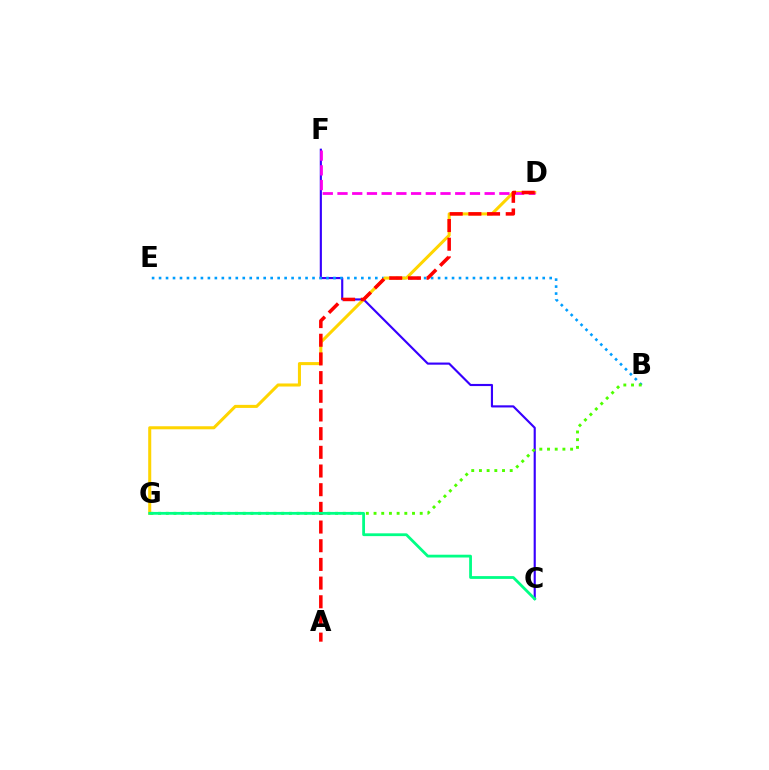{('C', 'F'): [{'color': '#3700ff', 'line_style': 'solid', 'thickness': 1.54}], ('B', 'E'): [{'color': '#009eff', 'line_style': 'dotted', 'thickness': 1.9}], ('D', 'G'): [{'color': '#ffd500', 'line_style': 'solid', 'thickness': 2.19}], ('D', 'F'): [{'color': '#ff00ed', 'line_style': 'dashed', 'thickness': 2.0}], ('B', 'G'): [{'color': '#4fff00', 'line_style': 'dotted', 'thickness': 2.09}], ('A', 'D'): [{'color': '#ff0000', 'line_style': 'dashed', 'thickness': 2.54}], ('C', 'G'): [{'color': '#00ff86', 'line_style': 'solid', 'thickness': 2.01}]}